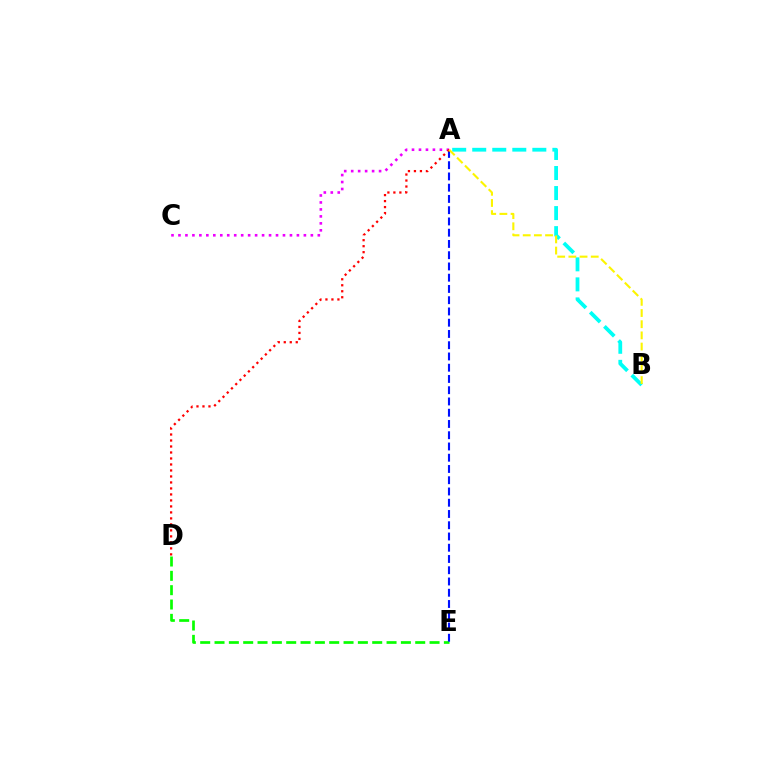{('D', 'E'): [{'color': '#08ff00', 'line_style': 'dashed', 'thickness': 1.95}], ('A', 'B'): [{'color': '#00fff6', 'line_style': 'dashed', 'thickness': 2.72}, {'color': '#fcf500', 'line_style': 'dashed', 'thickness': 1.52}], ('A', 'C'): [{'color': '#ee00ff', 'line_style': 'dotted', 'thickness': 1.89}], ('A', 'E'): [{'color': '#0010ff', 'line_style': 'dashed', 'thickness': 1.53}], ('A', 'D'): [{'color': '#ff0000', 'line_style': 'dotted', 'thickness': 1.63}]}